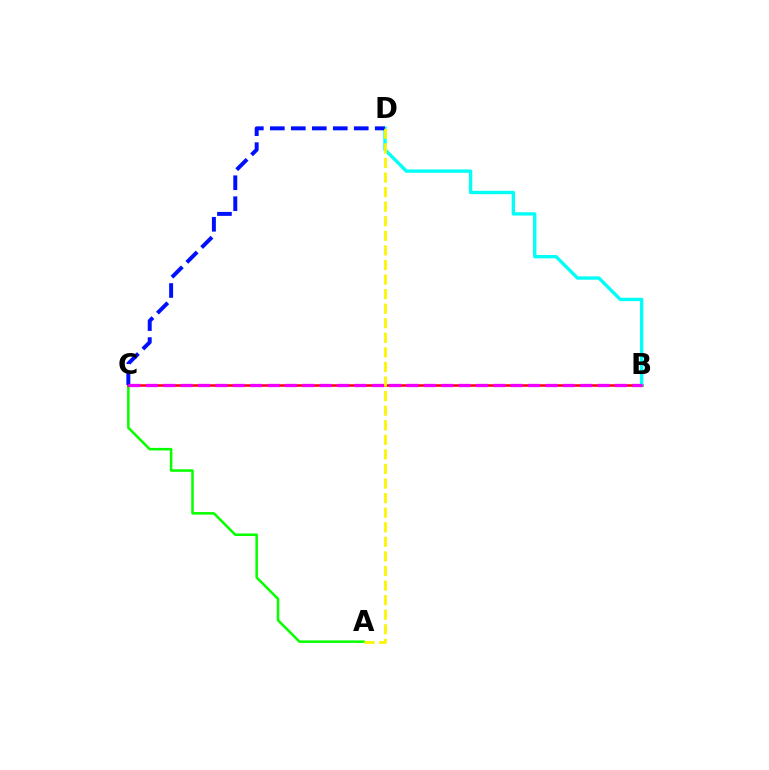{('A', 'C'): [{'color': '#08ff00', 'line_style': 'solid', 'thickness': 1.83}], ('B', 'C'): [{'color': '#ff0000', 'line_style': 'solid', 'thickness': 1.8}, {'color': '#ee00ff', 'line_style': 'dashed', 'thickness': 2.36}], ('B', 'D'): [{'color': '#00fff6', 'line_style': 'solid', 'thickness': 2.42}], ('C', 'D'): [{'color': '#0010ff', 'line_style': 'dashed', 'thickness': 2.85}], ('A', 'D'): [{'color': '#fcf500', 'line_style': 'dashed', 'thickness': 1.98}]}